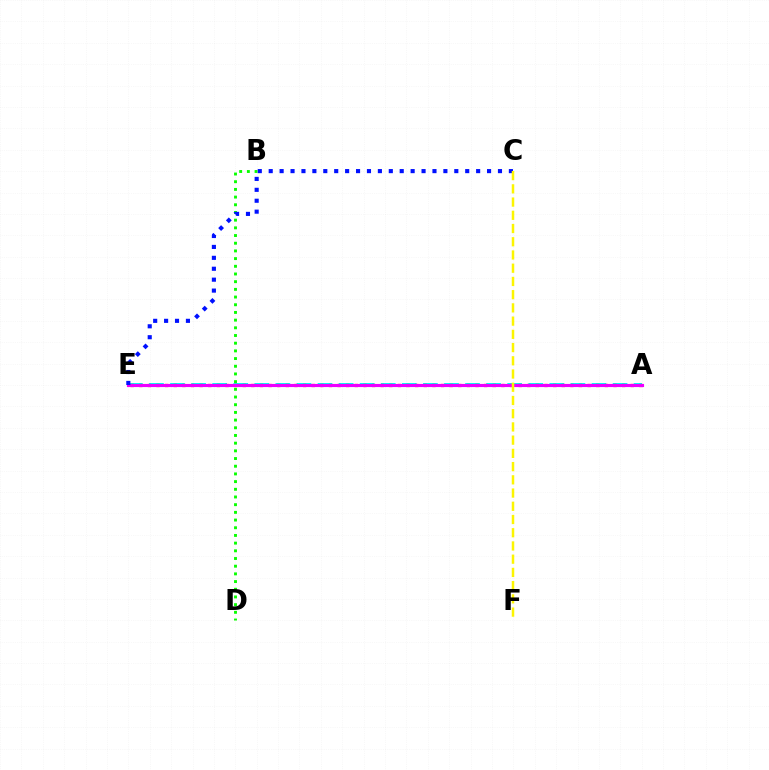{('B', 'D'): [{'color': '#08ff00', 'line_style': 'dotted', 'thickness': 2.09}], ('A', 'E'): [{'color': '#00fff6', 'line_style': 'dashed', 'thickness': 2.86}, {'color': '#ff0000', 'line_style': 'dotted', 'thickness': 2.34}, {'color': '#ee00ff', 'line_style': 'solid', 'thickness': 2.26}], ('C', 'E'): [{'color': '#0010ff', 'line_style': 'dotted', 'thickness': 2.97}], ('C', 'F'): [{'color': '#fcf500', 'line_style': 'dashed', 'thickness': 1.8}]}